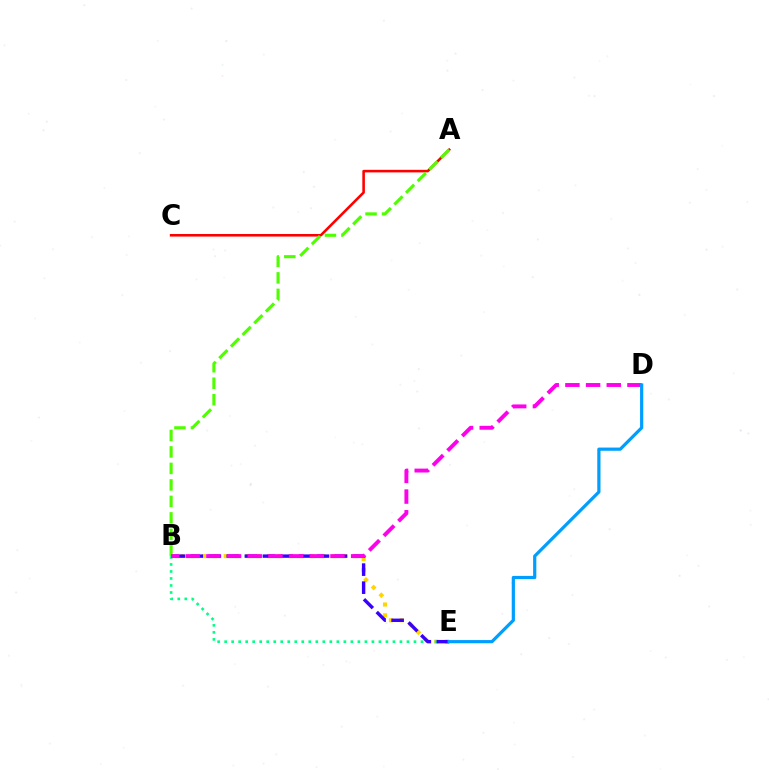{('B', 'E'): [{'color': '#ffd500', 'line_style': 'dotted', 'thickness': 2.95}, {'color': '#00ff86', 'line_style': 'dotted', 'thickness': 1.91}, {'color': '#3700ff', 'line_style': 'dashed', 'thickness': 2.45}], ('A', 'C'): [{'color': '#ff0000', 'line_style': 'solid', 'thickness': 1.86}], ('A', 'B'): [{'color': '#4fff00', 'line_style': 'dashed', 'thickness': 2.24}], ('B', 'D'): [{'color': '#ff00ed', 'line_style': 'dashed', 'thickness': 2.81}], ('D', 'E'): [{'color': '#009eff', 'line_style': 'solid', 'thickness': 2.31}]}